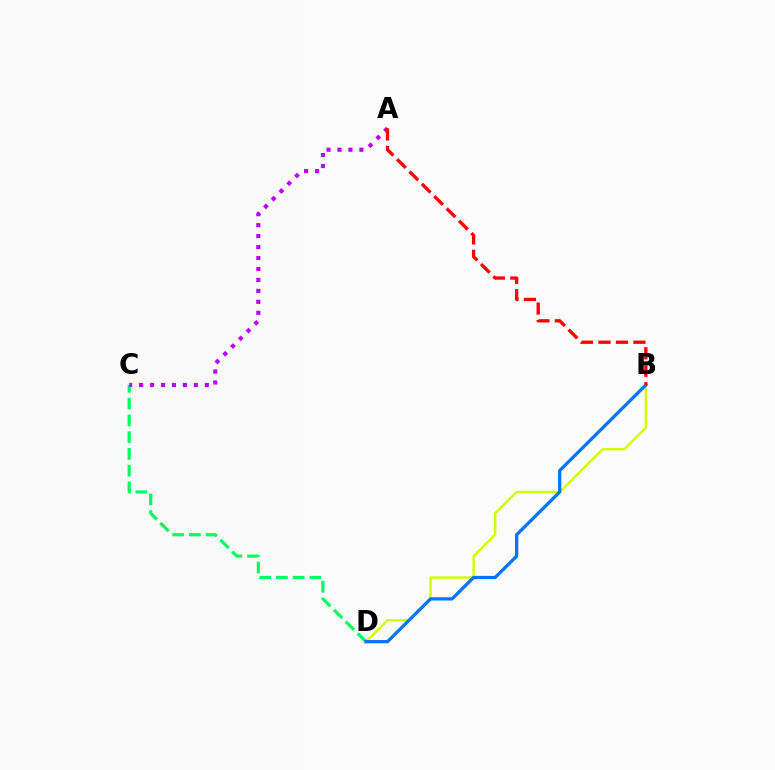{('B', 'D'): [{'color': '#d1ff00', 'line_style': 'solid', 'thickness': 1.73}, {'color': '#0074ff', 'line_style': 'solid', 'thickness': 2.34}], ('C', 'D'): [{'color': '#00ff5c', 'line_style': 'dashed', 'thickness': 2.28}], ('A', 'C'): [{'color': '#b900ff', 'line_style': 'dotted', 'thickness': 2.98}], ('A', 'B'): [{'color': '#ff0000', 'line_style': 'dashed', 'thickness': 2.37}]}